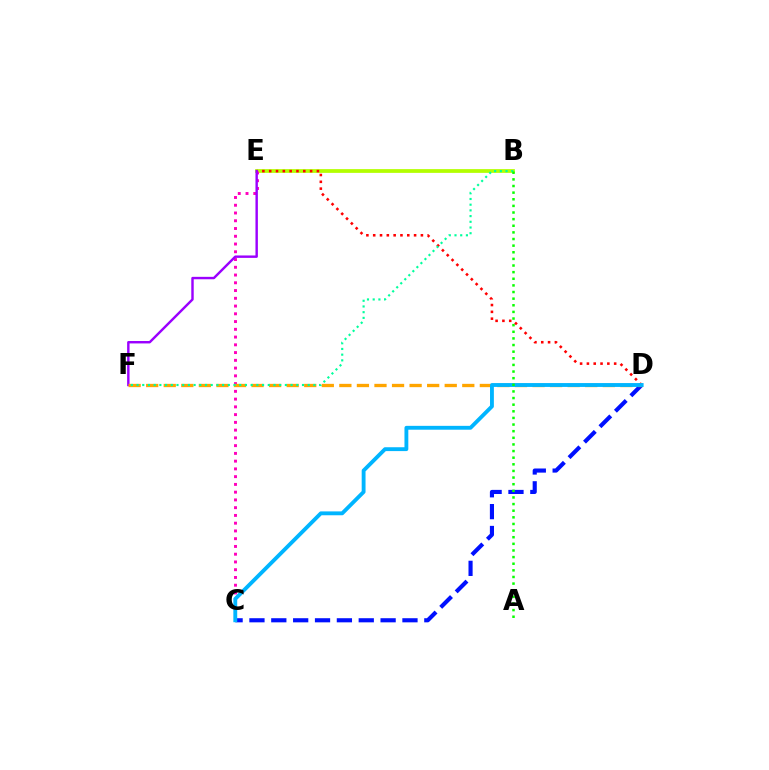{('B', 'E'): [{'color': '#b3ff00', 'line_style': 'solid', 'thickness': 2.7}], ('D', 'E'): [{'color': '#ff0000', 'line_style': 'dotted', 'thickness': 1.85}], ('C', 'E'): [{'color': '#ff00bd', 'line_style': 'dotted', 'thickness': 2.11}], ('C', 'D'): [{'color': '#0010ff', 'line_style': 'dashed', 'thickness': 2.97}, {'color': '#00b5ff', 'line_style': 'solid', 'thickness': 2.78}], ('E', 'F'): [{'color': '#9b00ff', 'line_style': 'solid', 'thickness': 1.74}], ('D', 'F'): [{'color': '#ffa500', 'line_style': 'dashed', 'thickness': 2.39}], ('B', 'F'): [{'color': '#00ff9d', 'line_style': 'dotted', 'thickness': 1.55}], ('A', 'B'): [{'color': '#08ff00', 'line_style': 'dotted', 'thickness': 1.8}]}